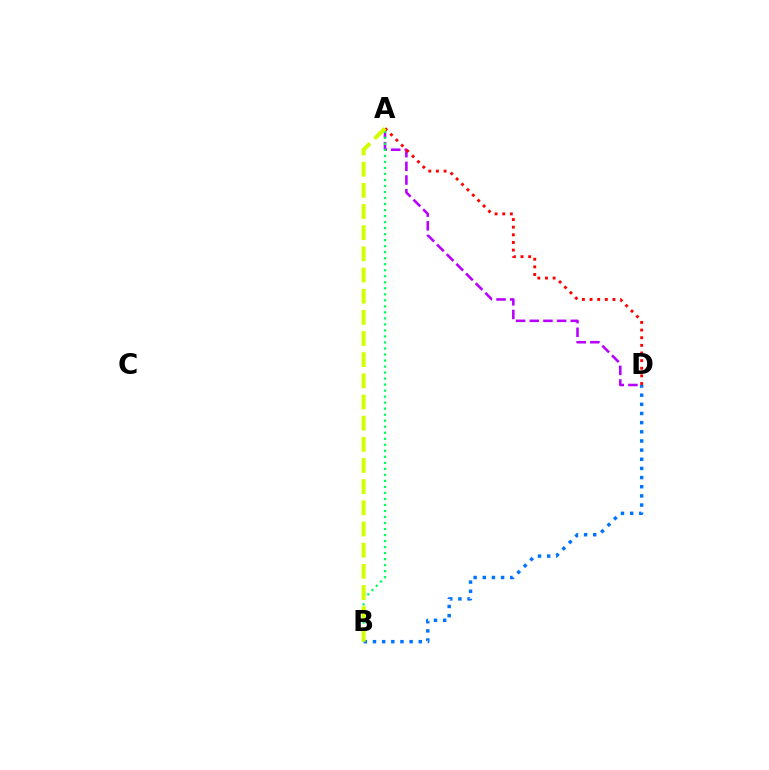{('A', 'D'): [{'color': '#b900ff', 'line_style': 'dashed', 'thickness': 1.86}, {'color': '#ff0000', 'line_style': 'dotted', 'thickness': 2.07}], ('B', 'D'): [{'color': '#0074ff', 'line_style': 'dotted', 'thickness': 2.49}], ('A', 'B'): [{'color': '#00ff5c', 'line_style': 'dotted', 'thickness': 1.64}, {'color': '#d1ff00', 'line_style': 'dashed', 'thickness': 2.88}]}